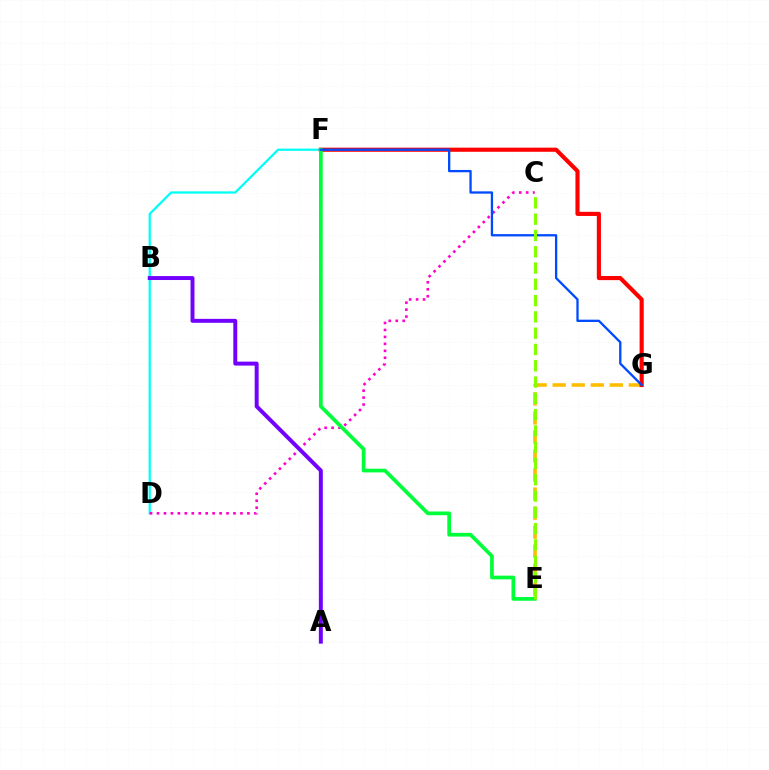{('E', 'G'): [{'color': '#ffbd00', 'line_style': 'dashed', 'thickness': 2.59}], ('D', 'F'): [{'color': '#00fff6', 'line_style': 'solid', 'thickness': 1.63}], ('C', 'D'): [{'color': '#ff00cf', 'line_style': 'dotted', 'thickness': 1.89}], ('F', 'G'): [{'color': '#ff0000', 'line_style': 'solid', 'thickness': 2.97}, {'color': '#004bff', 'line_style': 'solid', 'thickness': 1.66}], ('E', 'F'): [{'color': '#00ff39', 'line_style': 'solid', 'thickness': 2.68}], ('C', 'E'): [{'color': '#84ff00', 'line_style': 'dashed', 'thickness': 2.21}], ('A', 'B'): [{'color': '#7200ff', 'line_style': 'solid', 'thickness': 2.84}]}